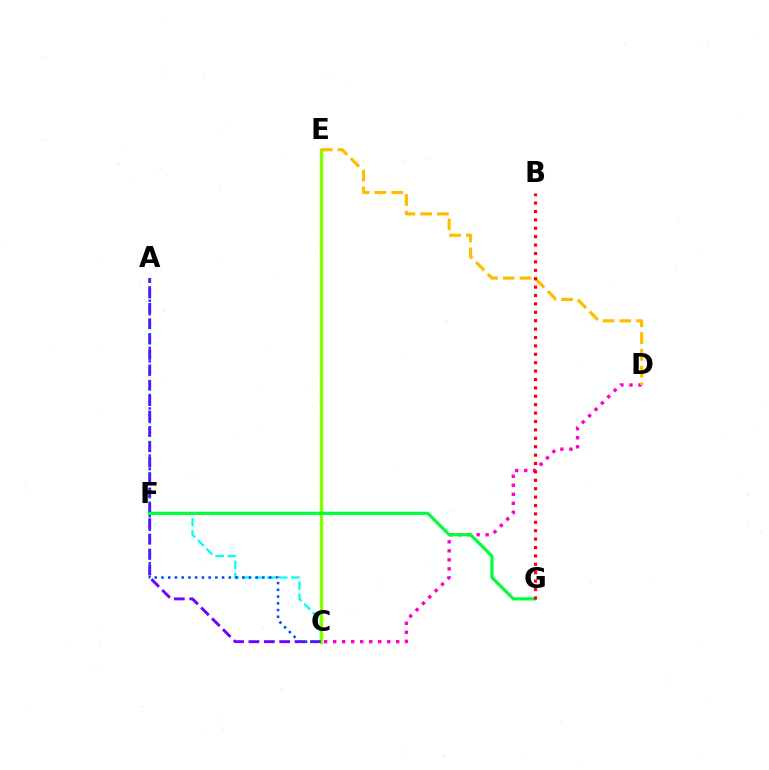{('C', 'F'): [{'color': '#00fff6', 'line_style': 'dashed', 'thickness': 1.65}], ('A', 'C'): [{'color': '#7200ff', 'line_style': 'dashed', 'thickness': 2.09}, {'color': '#004bff', 'line_style': 'dotted', 'thickness': 1.83}], ('C', 'E'): [{'color': '#84ff00', 'line_style': 'solid', 'thickness': 2.46}], ('C', 'D'): [{'color': '#ff00cf', 'line_style': 'dotted', 'thickness': 2.45}], ('D', 'E'): [{'color': '#ffbd00', 'line_style': 'dashed', 'thickness': 2.28}], ('F', 'G'): [{'color': '#00ff39', 'line_style': 'solid', 'thickness': 2.31}], ('B', 'G'): [{'color': '#ff0000', 'line_style': 'dotted', 'thickness': 2.28}]}